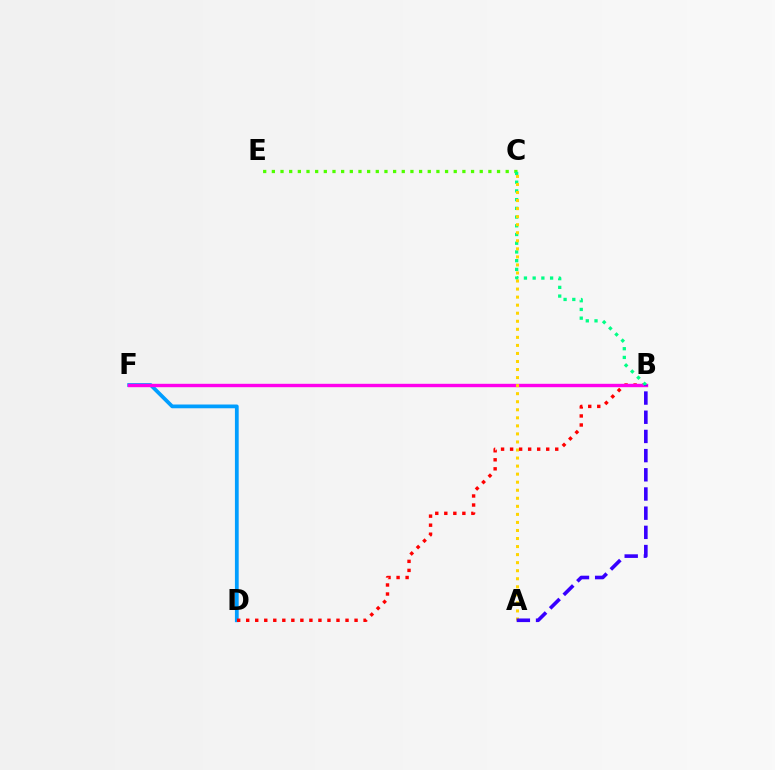{('C', 'E'): [{'color': '#4fff00', 'line_style': 'dotted', 'thickness': 2.35}], ('D', 'F'): [{'color': '#009eff', 'line_style': 'solid', 'thickness': 2.71}], ('B', 'D'): [{'color': '#ff0000', 'line_style': 'dotted', 'thickness': 2.45}], ('B', 'F'): [{'color': '#ff00ed', 'line_style': 'solid', 'thickness': 2.44}], ('B', 'C'): [{'color': '#00ff86', 'line_style': 'dotted', 'thickness': 2.37}], ('A', 'C'): [{'color': '#ffd500', 'line_style': 'dotted', 'thickness': 2.19}], ('A', 'B'): [{'color': '#3700ff', 'line_style': 'dashed', 'thickness': 2.61}]}